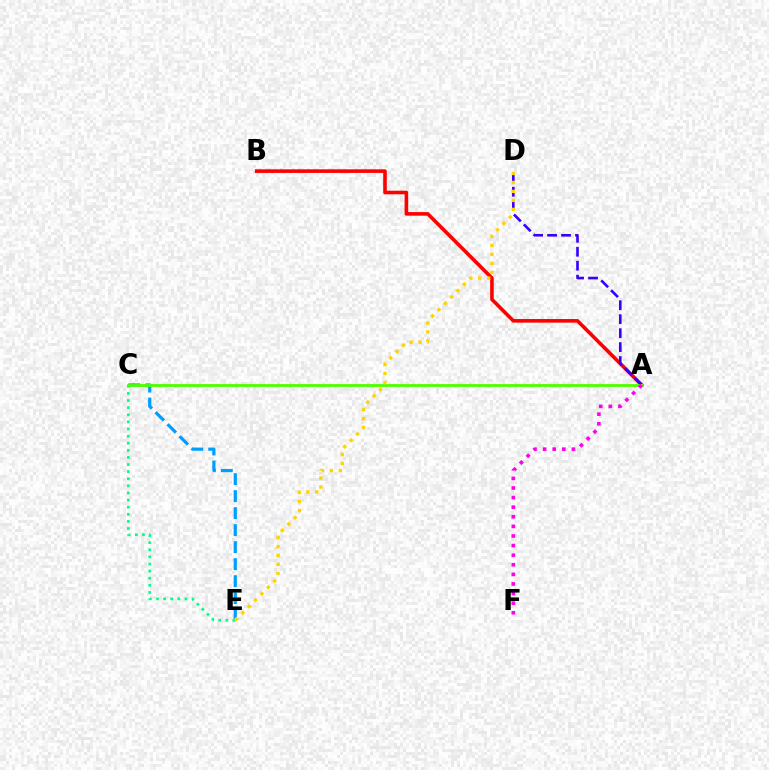{('A', 'B'): [{'color': '#ff0000', 'line_style': 'solid', 'thickness': 2.59}], ('C', 'E'): [{'color': '#009eff', 'line_style': 'dashed', 'thickness': 2.31}, {'color': '#00ff86', 'line_style': 'dotted', 'thickness': 1.93}], ('A', 'D'): [{'color': '#3700ff', 'line_style': 'dashed', 'thickness': 1.9}], ('A', 'C'): [{'color': '#4fff00', 'line_style': 'solid', 'thickness': 2.03}], ('D', 'E'): [{'color': '#ffd500', 'line_style': 'dotted', 'thickness': 2.44}], ('A', 'F'): [{'color': '#ff00ed', 'line_style': 'dotted', 'thickness': 2.61}]}